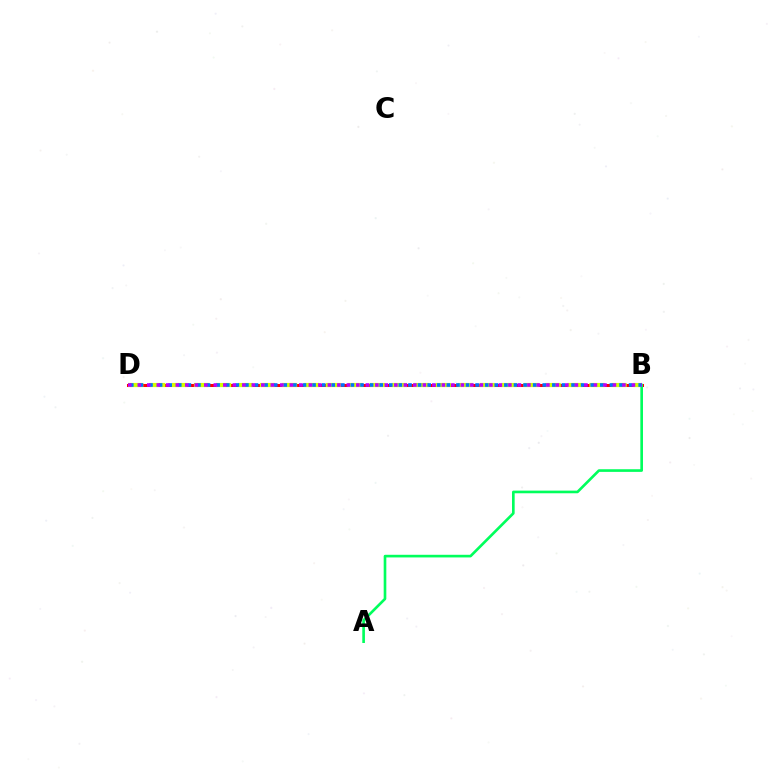{('B', 'D'): [{'color': '#ff0000', 'line_style': 'solid', 'thickness': 2.18}, {'color': '#d1ff00', 'line_style': 'dashed', 'thickness': 2.98}, {'color': '#0074ff', 'line_style': 'dotted', 'thickness': 2.61}, {'color': '#b900ff', 'line_style': 'dotted', 'thickness': 2.58}], ('A', 'B'): [{'color': '#00ff5c', 'line_style': 'solid', 'thickness': 1.91}]}